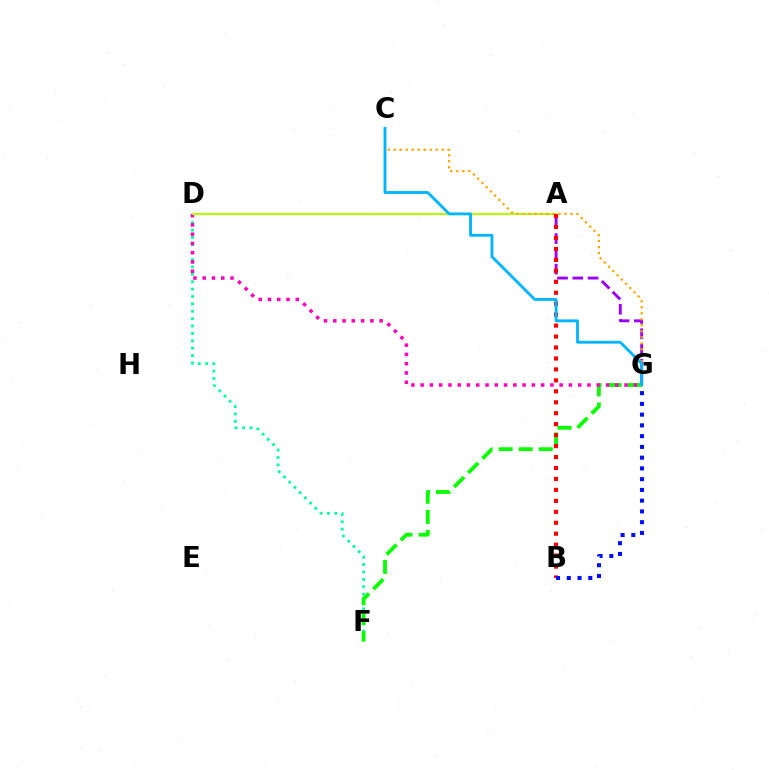{('A', 'G'): [{'color': '#9b00ff', 'line_style': 'dashed', 'thickness': 2.08}], ('D', 'F'): [{'color': '#00ff9d', 'line_style': 'dotted', 'thickness': 2.01}], ('F', 'G'): [{'color': '#08ff00', 'line_style': 'dashed', 'thickness': 2.73}], ('D', 'G'): [{'color': '#ff00bd', 'line_style': 'dotted', 'thickness': 2.52}], ('A', 'D'): [{'color': '#b3ff00', 'line_style': 'solid', 'thickness': 1.53}], ('C', 'G'): [{'color': '#ffa500', 'line_style': 'dotted', 'thickness': 1.63}, {'color': '#00b5ff', 'line_style': 'solid', 'thickness': 2.04}], ('A', 'B'): [{'color': '#ff0000', 'line_style': 'dotted', 'thickness': 2.98}], ('B', 'G'): [{'color': '#0010ff', 'line_style': 'dotted', 'thickness': 2.92}]}